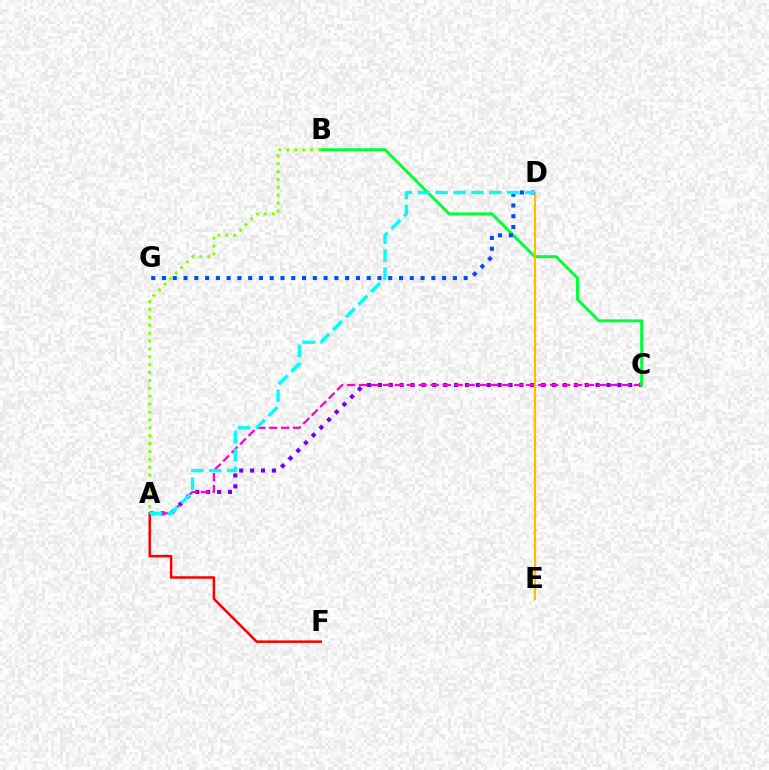{('A', 'C'): [{'color': '#7200ff', 'line_style': 'dotted', 'thickness': 2.96}, {'color': '#ff00cf', 'line_style': 'dashed', 'thickness': 1.62}], ('B', 'C'): [{'color': '#00ff39', 'line_style': 'solid', 'thickness': 2.12}], ('A', 'F'): [{'color': '#ff0000', 'line_style': 'solid', 'thickness': 1.81}], ('D', 'E'): [{'color': '#ffbd00', 'line_style': 'solid', 'thickness': 1.59}], ('D', 'G'): [{'color': '#004bff', 'line_style': 'dotted', 'thickness': 2.93}], ('A', 'B'): [{'color': '#84ff00', 'line_style': 'dotted', 'thickness': 2.14}], ('A', 'D'): [{'color': '#00fff6', 'line_style': 'dashed', 'thickness': 2.43}]}